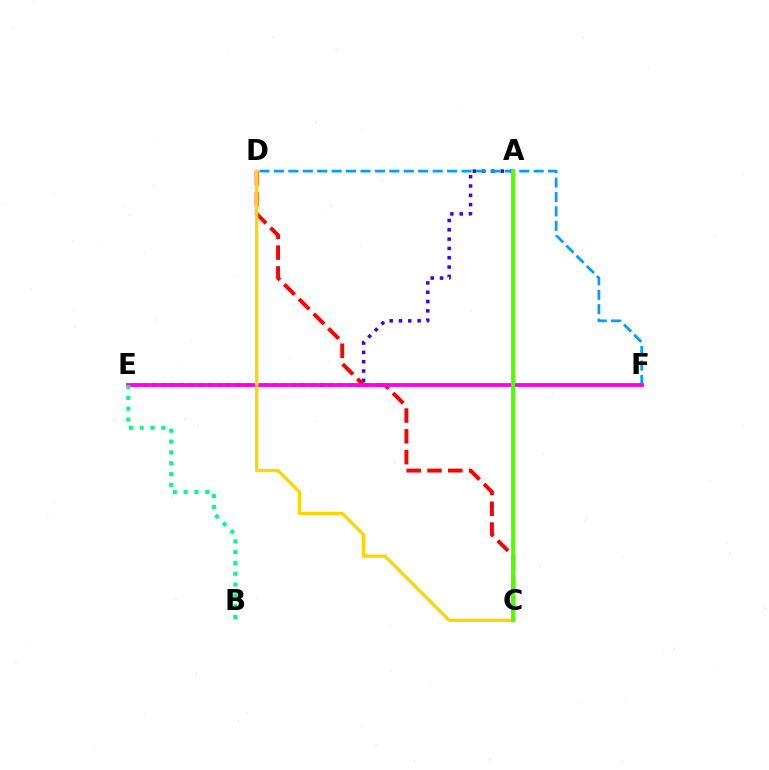{('A', 'E'): [{'color': '#3700ff', 'line_style': 'dotted', 'thickness': 2.53}], ('D', 'F'): [{'color': '#009eff', 'line_style': 'dashed', 'thickness': 1.96}], ('C', 'D'): [{'color': '#ff0000', 'line_style': 'dashed', 'thickness': 2.82}, {'color': '#ffd500', 'line_style': 'solid', 'thickness': 2.38}], ('E', 'F'): [{'color': '#ff00ed', 'line_style': 'solid', 'thickness': 2.75}], ('B', 'E'): [{'color': '#00ff86', 'line_style': 'dotted', 'thickness': 2.94}], ('A', 'C'): [{'color': '#4fff00', 'line_style': 'solid', 'thickness': 2.8}]}